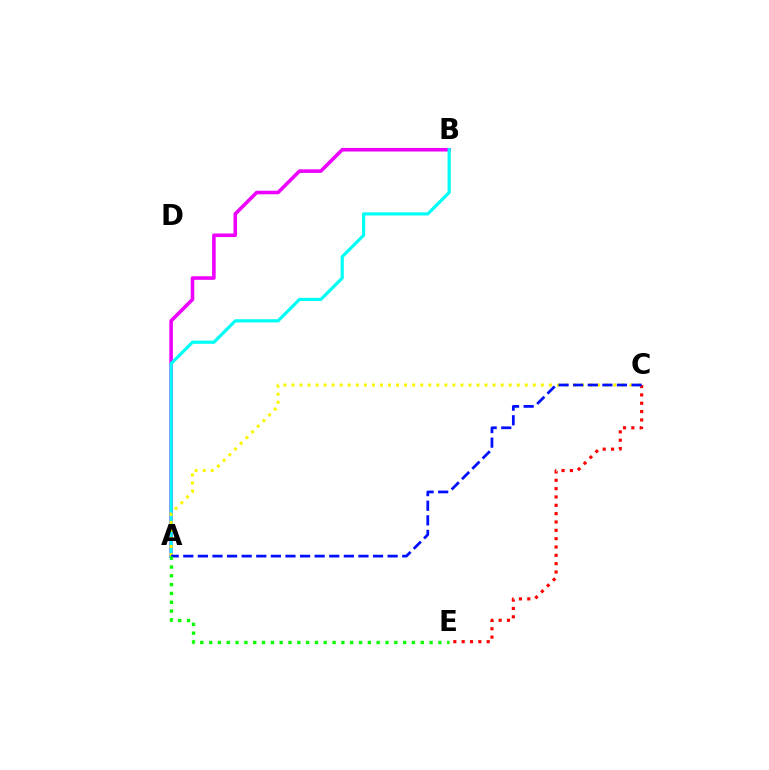{('C', 'E'): [{'color': '#ff0000', 'line_style': 'dotted', 'thickness': 2.27}], ('A', 'B'): [{'color': '#ee00ff', 'line_style': 'solid', 'thickness': 2.56}, {'color': '#00fff6', 'line_style': 'solid', 'thickness': 2.29}], ('A', 'C'): [{'color': '#fcf500', 'line_style': 'dotted', 'thickness': 2.19}, {'color': '#0010ff', 'line_style': 'dashed', 'thickness': 1.98}], ('A', 'E'): [{'color': '#08ff00', 'line_style': 'dotted', 'thickness': 2.4}]}